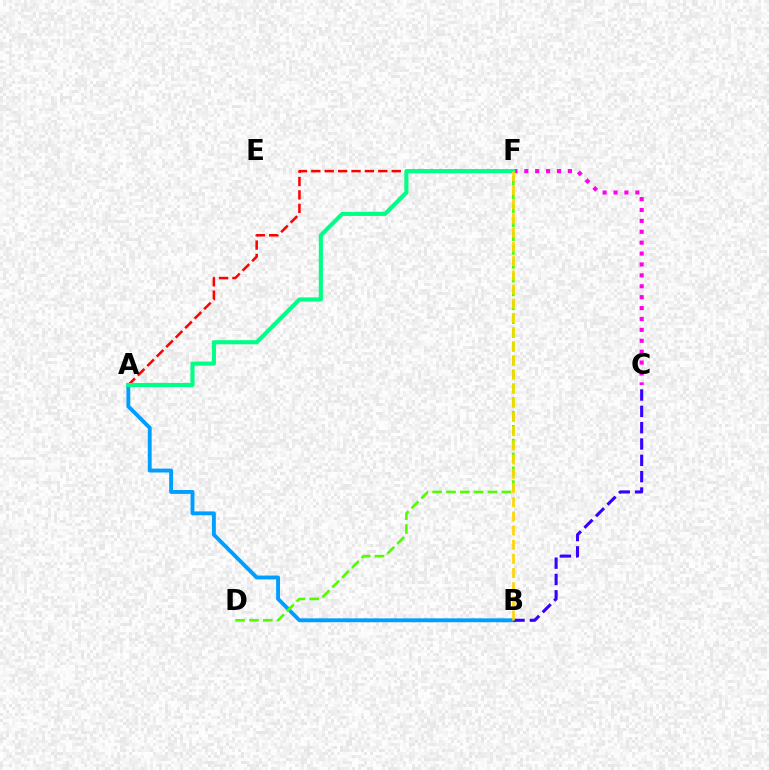{('A', 'B'): [{'color': '#009eff', 'line_style': 'solid', 'thickness': 2.79}], ('D', 'F'): [{'color': '#4fff00', 'line_style': 'dashed', 'thickness': 1.88}], ('C', 'F'): [{'color': '#ff00ed', 'line_style': 'dotted', 'thickness': 2.96}], ('A', 'F'): [{'color': '#ff0000', 'line_style': 'dashed', 'thickness': 1.82}, {'color': '#00ff86', 'line_style': 'solid', 'thickness': 2.96}], ('B', 'C'): [{'color': '#3700ff', 'line_style': 'dashed', 'thickness': 2.22}], ('B', 'F'): [{'color': '#ffd500', 'line_style': 'dashed', 'thickness': 1.93}]}